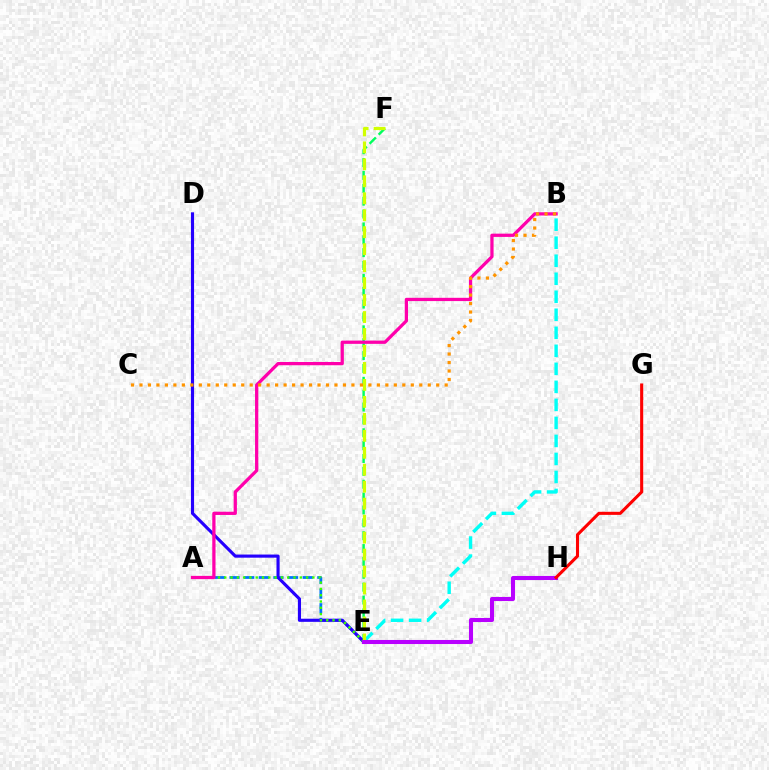{('A', 'E'): [{'color': '#0074ff', 'line_style': 'dashed', 'thickness': 1.99}, {'color': '#3dff00', 'line_style': 'dotted', 'thickness': 1.71}], ('E', 'F'): [{'color': '#00ff5c', 'line_style': 'dashed', 'thickness': 1.75}, {'color': '#d1ff00', 'line_style': 'dashed', 'thickness': 2.31}], ('D', 'E'): [{'color': '#2500ff', 'line_style': 'solid', 'thickness': 2.26}], ('B', 'E'): [{'color': '#00fff6', 'line_style': 'dashed', 'thickness': 2.45}], ('A', 'B'): [{'color': '#ff00ac', 'line_style': 'solid', 'thickness': 2.35}], ('E', 'H'): [{'color': '#b900ff', 'line_style': 'solid', 'thickness': 2.92}], ('B', 'C'): [{'color': '#ff9400', 'line_style': 'dotted', 'thickness': 2.3}], ('G', 'H'): [{'color': '#ff0000', 'line_style': 'solid', 'thickness': 2.22}]}